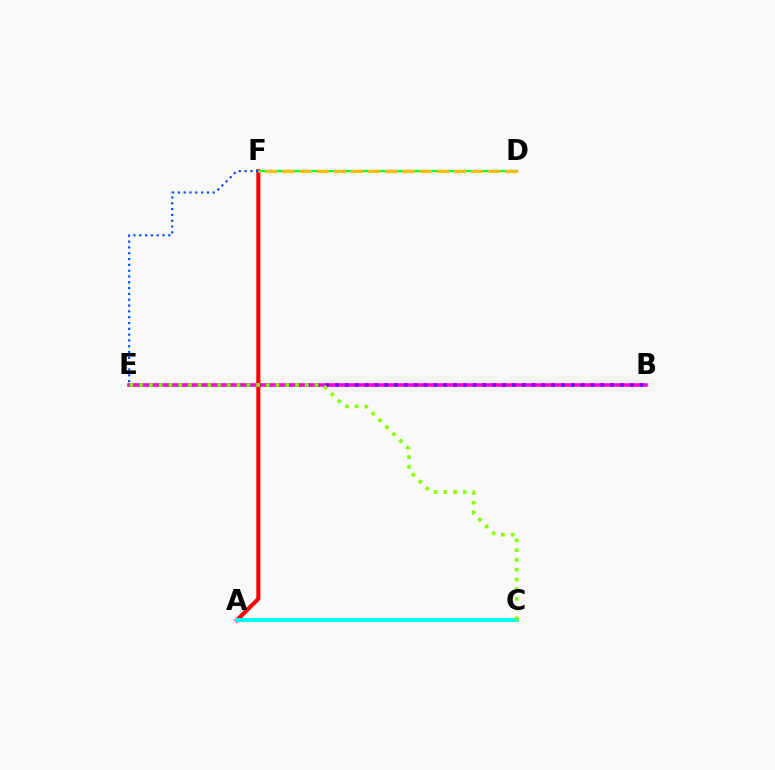{('B', 'E'): [{'color': '#ff00cf', 'line_style': 'solid', 'thickness': 2.57}, {'color': '#7200ff', 'line_style': 'dotted', 'thickness': 2.67}], ('A', 'F'): [{'color': '#ff0000', 'line_style': 'solid', 'thickness': 2.92}], ('D', 'F'): [{'color': '#00ff39', 'line_style': 'solid', 'thickness': 1.63}, {'color': '#ffbd00', 'line_style': 'dashed', 'thickness': 2.33}], ('A', 'C'): [{'color': '#00fff6', 'line_style': 'solid', 'thickness': 2.89}], ('E', 'F'): [{'color': '#004bff', 'line_style': 'dotted', 'thickness': 1.58}], ('C', 'E'): [{'color': '#84ff00', 'line_style': 'dotted', 'thickness': 2.65}]}